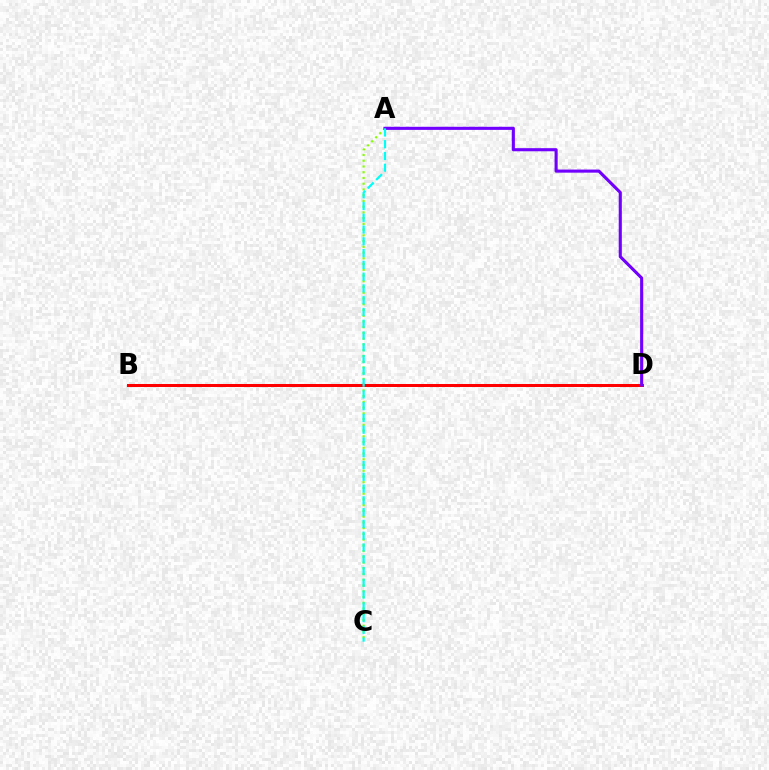{('A', 'C'): [{'color': '#84ff00', 'line_style': 'dotted', 'thickness': 1.56}, {'color': '#00fff6', 'line_style': 'dashed', 'thickness': 1.6}], ('B', 'D'): [{'color': '#ff0000', 'line_style': 'solid', 'thickness': 2.17}], ('A', 'D'): [{'color': '#7200ff', 'line_style': 'solid', 'thickness': 2.24}]}